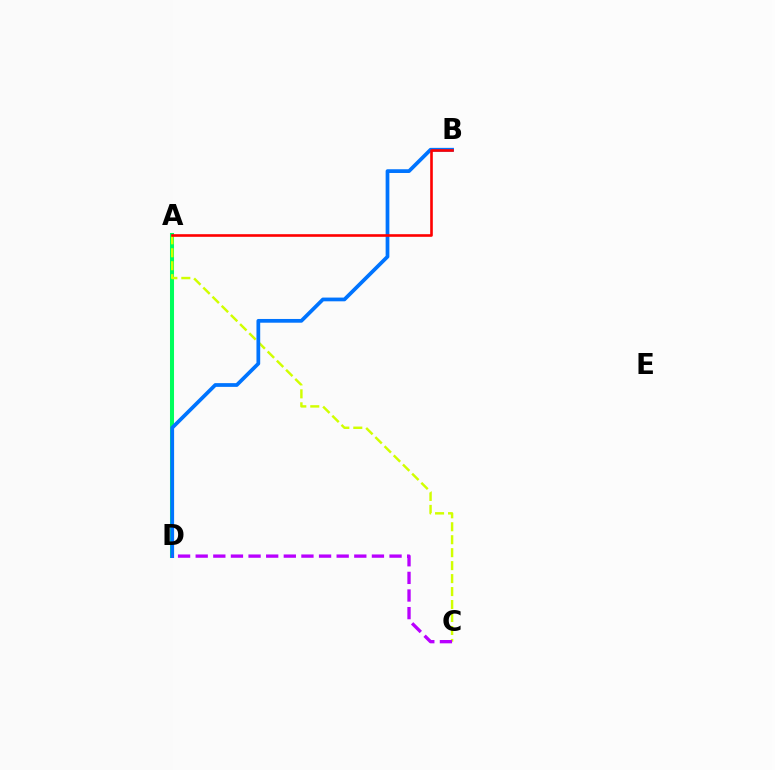{('A', 'D'): [{'color': '#00ff5c', 'line_style': 'solid', 'thickness': 2.91}], ('A', 'C'): [{'color': '#d1ff00', 'line_style': 'dashed', 'thickness': 1.76}], ('B', 'D'): [{'color': '#0074ff', 'line_style': 'solid', 'thickness': 2.69}], ('A', 'B'): [{'color': '#ff0000', 'line_style': 'solid', 'thickness': 1.89}], ('C', 'D'): [{'color': '#b900ff', 'line_style': 'dashed', 'thickness': 2.39}]}